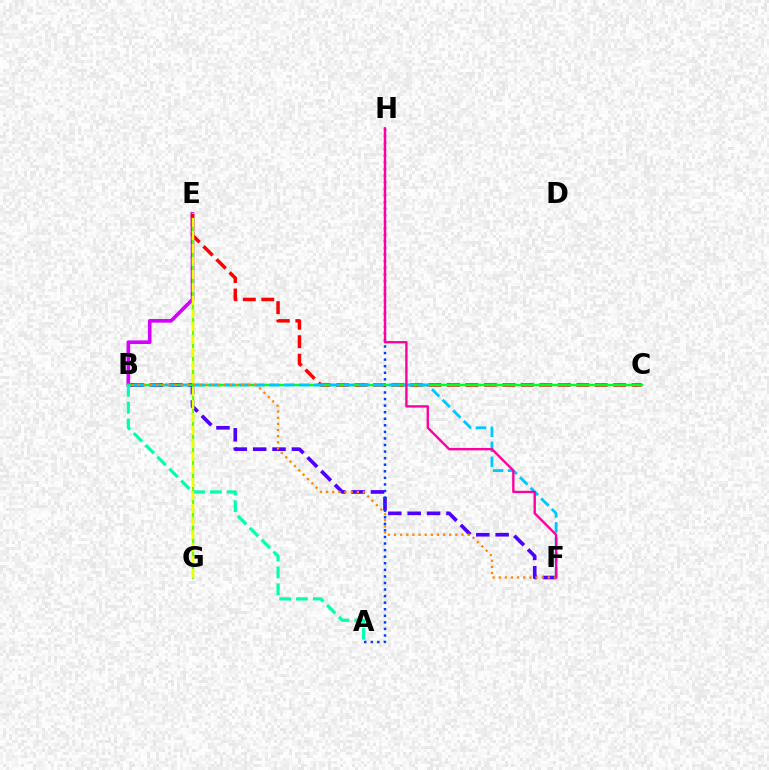{('B', 'E'): [{'color': '#d600ff', 'line_style': 'solid', 'thickness': 2.62}], ('B', 'F'): [{'color': '#4f00ff', 'line_style': 'dashed', 'thickness': 2.63}, {'color': '#00c7ff', 'line_style': 'dashed', 'thickness': 2.03}, {'color': '#ff8800', 'line_style': 'dotted', 'thickness': 1.67}], ('A', 'H'): [{'color': '#003fff', 'line_style': 'dotted', 'thickness': 1.78}], ('E', 'G'): [{'color': '#66ff00', 'line_style': 'solid', 'thickness': 1.62}, {'color': '#eeff00', 'line_style': 'dashed', 'thickness': 1.77}], ('C', 'E'): [{'color': '#ff0000', 'line_style': 'dashed', 'thickness': 2.51}], ('B', 'C'): [{'color': '#00ff27', 'line_style': 'solid', 'thickness': 1.79}], ('A', 'B'): [{'color': '#00ffaf', 'line_style': 'dashed', 'thickness': 2.28}], ('F', 'H'): [{'color': '#ff00a0', 'line_style': 'solid', 'thickness': 1.71}]}